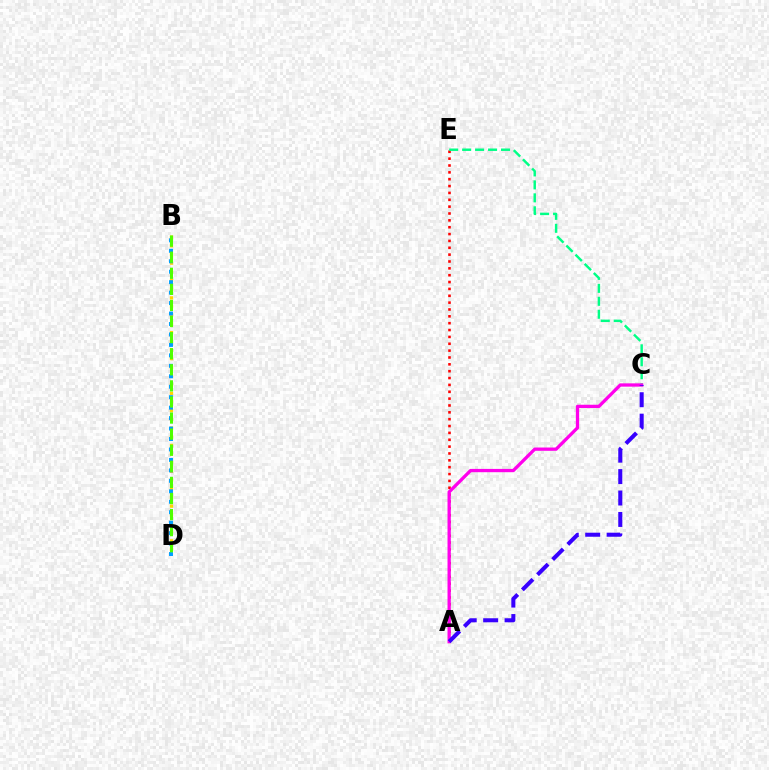{('B', 'D'): [{'color': '#ffd500', 'line_style': 'dotted', 'thickness': 2.36}, {'color': '#009eff', 'line_style': 'dotted', 'thickness': 2.84}, {'color': '#4fff00', 'line_style': 'dashed', 'thickness': 2.19}], ('A', 'E'): [{'color': '#ff0000', 'line_style': 'dotted', 'thickness': 1.86}], ('C', 'E'): [{'color': '#00ff86', 'line_style': 'dashed', 'thickness': 1.76}], ('A', 'C'): [{'color': '#ff00ed', 'line_style': 'solid', 'thickness': 2.37}, {'color': '#3700ff', 'line_style': 'dashed', 'thickness': 2.91}]}